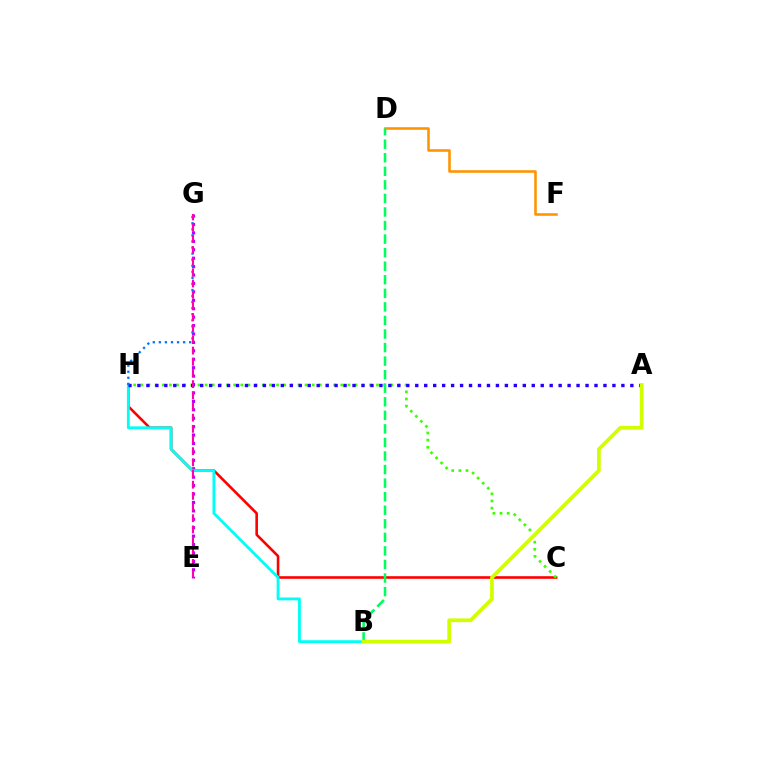{('D', 'F'): [{'color': '#ff9400', 'line_style': 'solid', 'thickness': 1.85}], ('E', 'G'): [{'color': '#b900ff', 'line_style': 'dotted', 'thickness': 2.29}, {'color': '#ff00ac', 'line_style': 'dashed', 'thickness': 1.52}], ('C', 'H'): [{'color': '#ff0000', 'line_style': 'solid', 'thickness': 1.88}, {'color': '#3dff00', 'line_style': 'dotted', 'thickness': 1.94}], ('B', 'D'): [{'color': '#00ff5c', 'line_style': 'dashed', 'thickness': 1.84}], ('B', 'H'): [{'color': '#00fff6', 'line_style': 'solid', 'thickness': 2.05}], ('A', 'H'): [{'color': '#2500ff', 'line_style': 'dotted', 'thickness': 2.43}], ('G', 'H'): [{'color': '#0074ff', 'line_style': 'dotted', 'thickness': 1.65}], ('A', 'B'): [{'color': '#d1ff00', 'line_style': 'solid', 'thickness': 2.69}]}